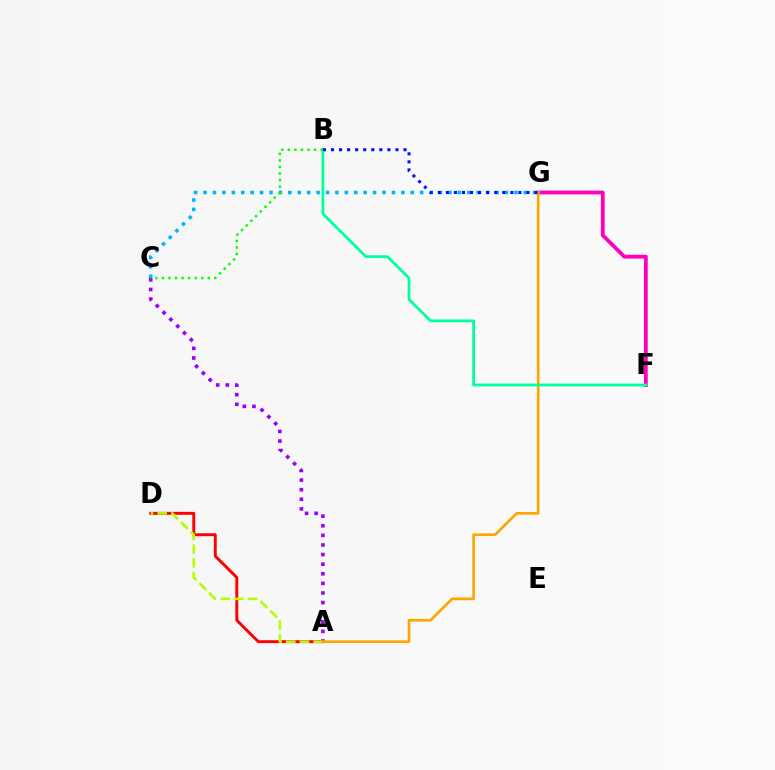{('A', 'D'): [{'color': '#ff0000', 'line_style': 'solid', 'thickness': 2.1}, {'color': '#b3ff00', 'line_style': 'dashed', 'thickness': 1.86}], ('A', 'C'): [{'color': '#9b00ff', 'line_style': 'dotted', 'thickness': 2.61}], ('F', 'G'): [{'color': '#ff00bd', 'line_style': 'solid', 'thickness': 2.74}], ('A', 'G'): [{'color': '#ffa500', 'line_style': 'solid', 'thickness': 1.94}], ('B', 'F'): [{'color': '#00ff9d', 'line_style': 'solid', 'thickness': 1.99}], ('C', 'G'): [{'color': '#00b5ff', 'line_style': 'dotted', 'thickness': 2.56}], ('B', 'G'): [{'color': '#0010ff', 'line_style': 'dotted', 'thickness': 2.19}], ('B', 'C'): [{'color': '#08ff00', 'line_style': 'dotted', 'thickness': 1.78}]}